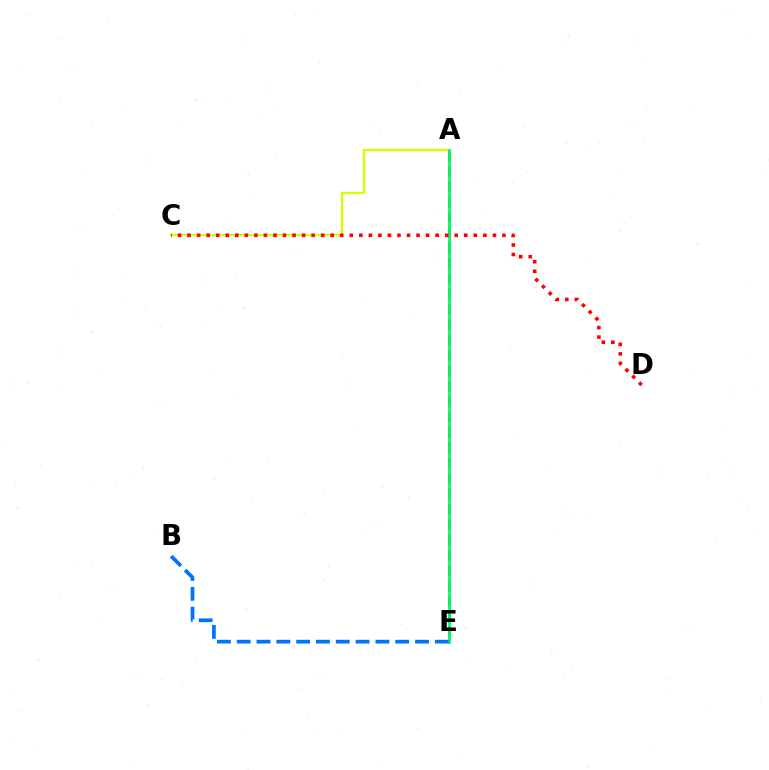{('A', 'E'): [{'color': '#b900ff', 'line_style': 'dashed', 'thickness': 2.09}, {'color': '#00ff5c', 'line_style': 'solid', 'thickness': 1.97}], ('A', 'C'): [{'color': '#d1ff00', 'line_style': 'solid', 'thickness': 1.67}], ('C', 'D'): [{'color': '#ff0000', 'line_style': 'dotted', 'thickness': 2.59}], ('B', 'E'): [{'color': '#0074ff', 'line_style': 'dashed', 'thickness': 2.69}]}